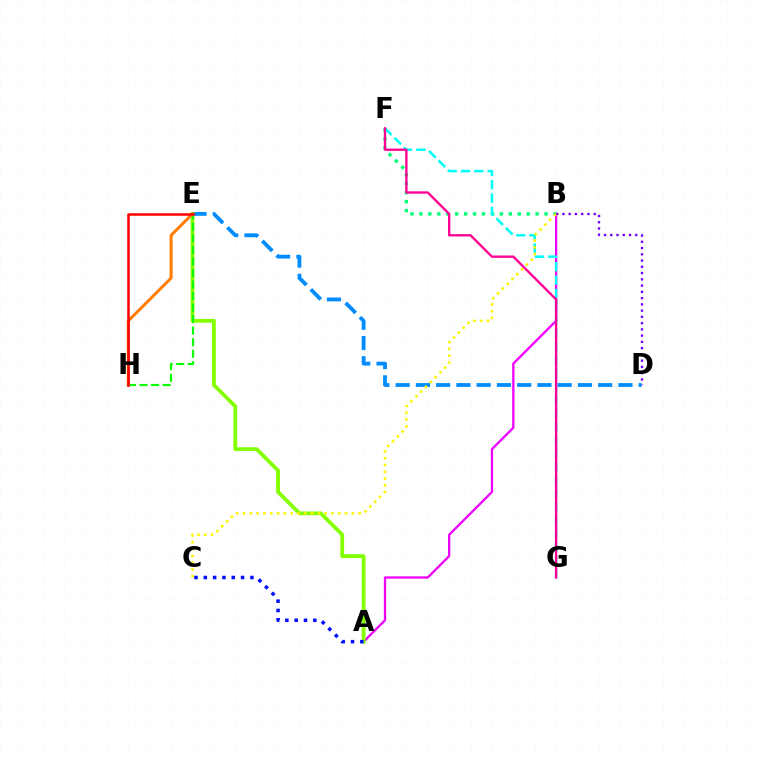{('A', 'B'): [{'color': '#ee00ff', 'line_style': 'solid', 'thickness': 1.65}], ('D', 'E'): [{'color': '#008cff', 'line_style': 'dashed', 'thickness': 2.75}], ('B', 'F'): [{'color': '#00ff74', 'line_style': 'dotted', 'thickness': 2.43}], ('A', 'E'): [{'color': '#84ff00', 'line_style': 'solid', 'thickness': 2.72}], ('F', 'G'): [{'color': '#00fff6', 'line_style': 'dashed', 'thickness': 1.82}, {'color': '#ff0094', 'line_style': 'solid', 'thickness': 1.69}], ('E', 'H'): [{'color': '#08ff00', 'line_style': 'dashed', 'thickness': 1.57}, {'color': '#ff7c00', 'line_style': 'solid', 'thickness': 2.16}, {'color': '#ff0000', 'line_style': 'solid', 'thickness': 1.82}], ('B', 'D'): [{'color': '#7200ff', 'line_style': 'dotted', 'thickness': 1.7}], ('B', 'C'): [{'color': '#fcf500', 'line_style': 'dotted', 'thickness': 1.85}], ('A', 'C'): [{'color': '#0010ff', 'line_style': 'dotted', 'thickness': 2.53}]}